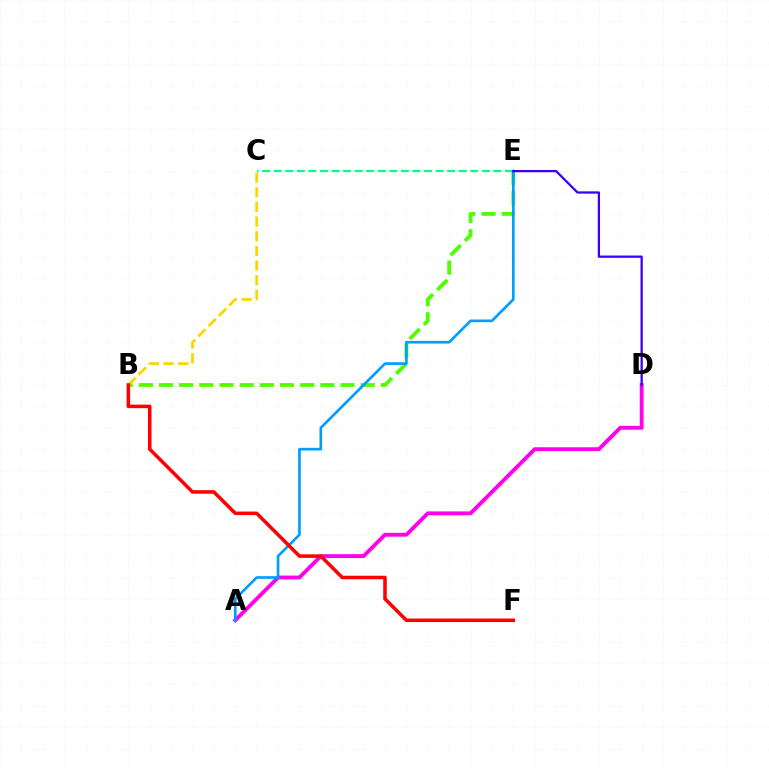{('A', 'D'): [{'color': '#ff00ed', 'line_style': 'solid', 'thickness': 2.77}], ('B', 'E'): [{'color': '#4fff00', 'line_style': 'dashed', 'thickness': 2.74}], ('A', 'E'): [{'color': '#009eff', 'line_style': 'solid', 'thickness': 1.92}], ('B', 'C'): [{'color': '#ffd500', 'line_style': 'dashed', 'thickness': 1.99}], ('C', 'E'): [{'color': '#00ff86', 'line_style': 'dashed', 'thickness': 1.57}], ('B', 'F'): [{'color': '#ff0000', 'line_style': 'solid', 'thickness': 2.54}], ('D', 'E'): [{'color': '#3700ff', 'line_style': 'solid', 'thickness': 1.63}]}